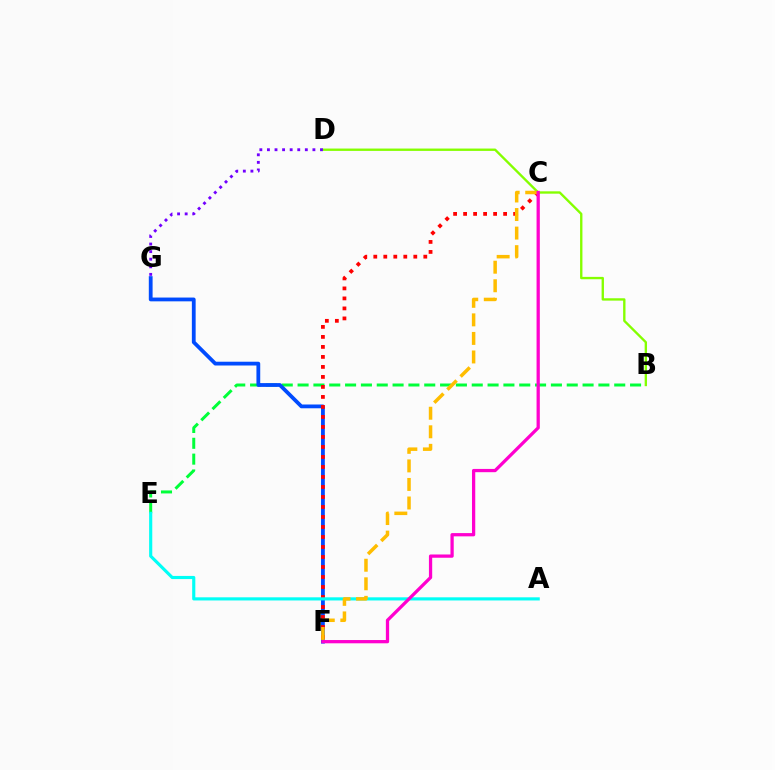{('B', 'D'): [{'color': '#84ff00', 'line_style': 'solid', 'thickness': 1.7}], ('B', 'E'): [{'color': '#00ff39', 'line_style': 'dashed', 'thickness': 2.15}], ('F', 'G'): [{'color': '#004bff', 'line_style': 'solid', 'thickness': 2.73}], ('D', 'G'): [{'color': '#7200ff', 'line_style': 'dotted', 'thickness': 2.06}], ('C', 'F'): [{'color': '#ff0000', 'line_style': 'dotted', 'thickness': 2.72}, {'color': '#ffbd00', 'line_style': 'dashed', 'thickness': 2.52}, {'color': '#ff00cf', 'line_style': 'solid', 'thickness': 2.35}], ('A', 'E'): [{'color': '#00fff6', 'line_style': 'solid', 'thickness': 2.26}]}